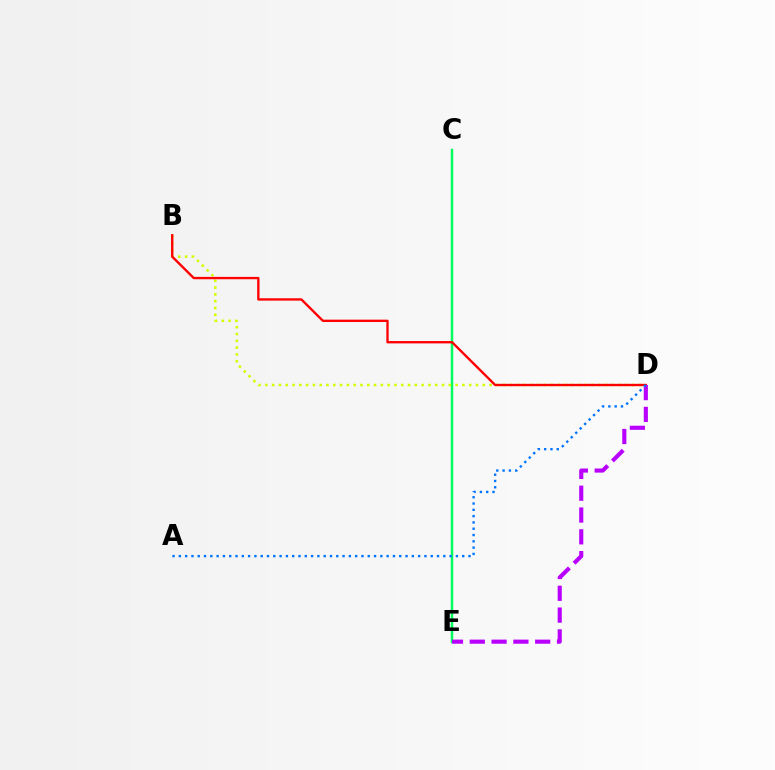{('C', 'E'): [{'color': '#00ff5c', 'line_style': 'solid', 'thickness': 1.78}], ('B', 'D'): [{'color': '#d1ff00', 'line_style': 'dotted', 'thickness': 1.85}, {'color': '#ff0000', 'line_style': 'solid', 'thickness': 1.7}], ('D', 'E'): [{'color': '#b900ff', 'line_style': 'dashed', 'thickness': 2.96}], ('A', 'D'): [{'color': '#0074ff', 'line_style': 'dotted', 'thickness': 1.71}]}